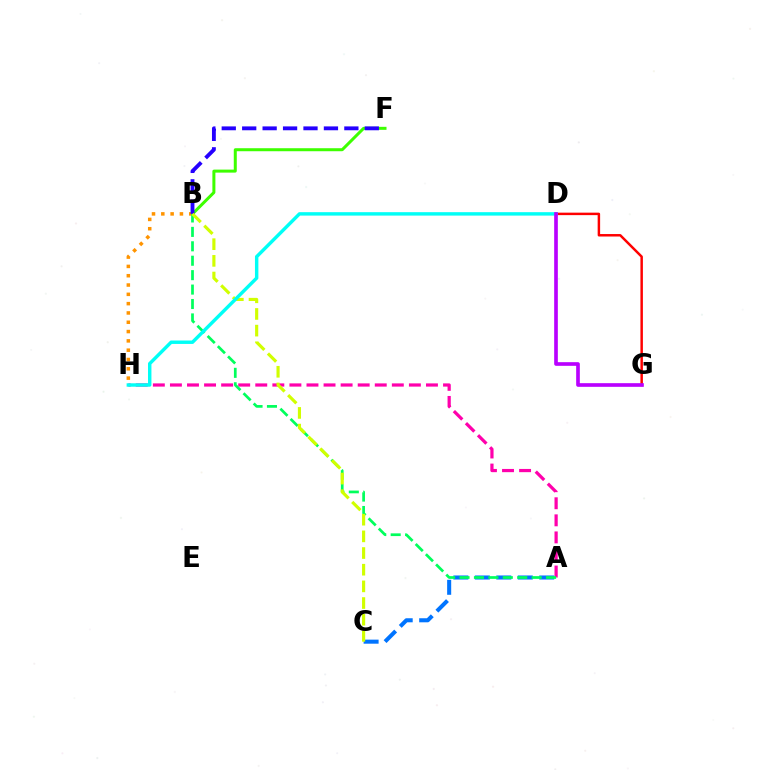{('D', 'G'): [{'color': '#ff0000', 'line_style': 'solid', 'thickness': 1.78}, {'color': '#b900ff', 'line_style': 'solid', 'thickness': 2.63}], ('B', 'F'): [{'color': '#3dff00', 'line_style': 'solid', 'thickness': 2.17}, {'color': '#2500ff', 'line_style': 'dashed', 'thickness': 2.78}], ('A', 'C'): [{'color': '#0074ff', 'line_style': 'dashed', 'thickness': 2.92}], ('A', 'H'): [{'color': '#ff00ac', 'line_style': 'dashed', 'thickness': 2.32}], ('B', 'H'): [{'color': '#ff9400', 'line_style': 'dotted', 'thickness': 2.53}], ('A', 'B'): [{'color': '#00ff5c', 'line_style': 'dashed', 'thickness': 1.96}], ('B', 'C'): [{'color': '#d1ff00', 'line_style': 'dashed', 'thickness': 2.26}], ('D', 'H'): [{'color': '#00fff6', 'line_style': 'solid', 'thickness': 2.47}]}